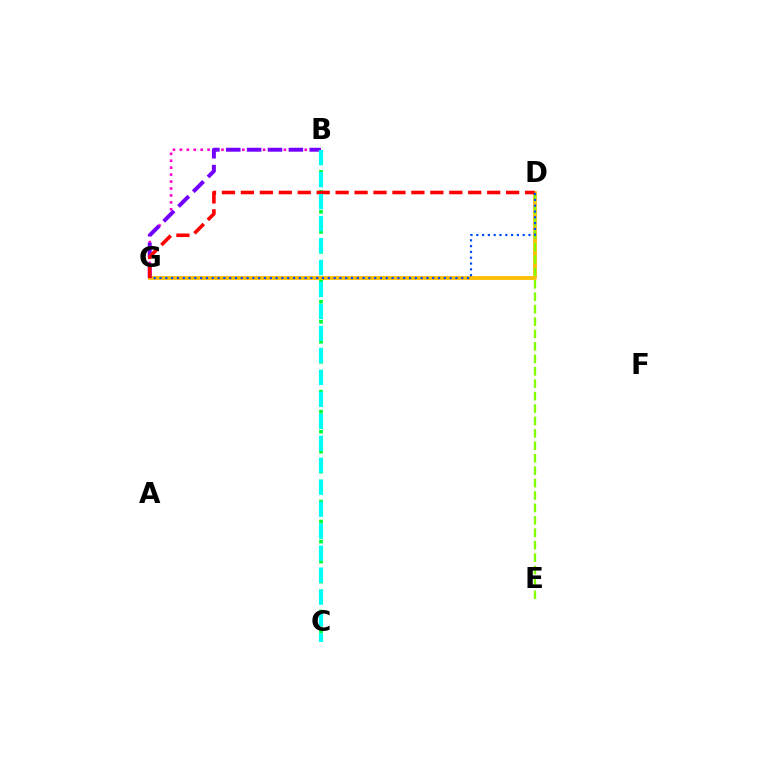{('D', 'G'): [{'color': '#ffbd00', 'line_style': 'solid', 'thickness': 2.73}, {'color': '#ff0000', 'line_style': 'dashed', 'thickness': 2.57}, {'color': '#004bff', 'line_style': 'dotted', 'thickness': 1.58}], ('B', 'C'): [{'color': '#00ff39', 'line_style': 'dotted', 'thickness': 2.71}, {'color': '#00fff6', 'line_style': 'dashed', 'thickness': 2.98}], ('D', 'E'): [{'color': '#84ff00', 'line_style': 'dashed', 'thickness': 1.69}], ('B', 'G'): [{'color': '#ff00cf', 'line_style': 'dotted', 'thickness': 1.88}, {'color': '#7200ff', 'line_style': 'dashed', 'thickness': 2.84}]}